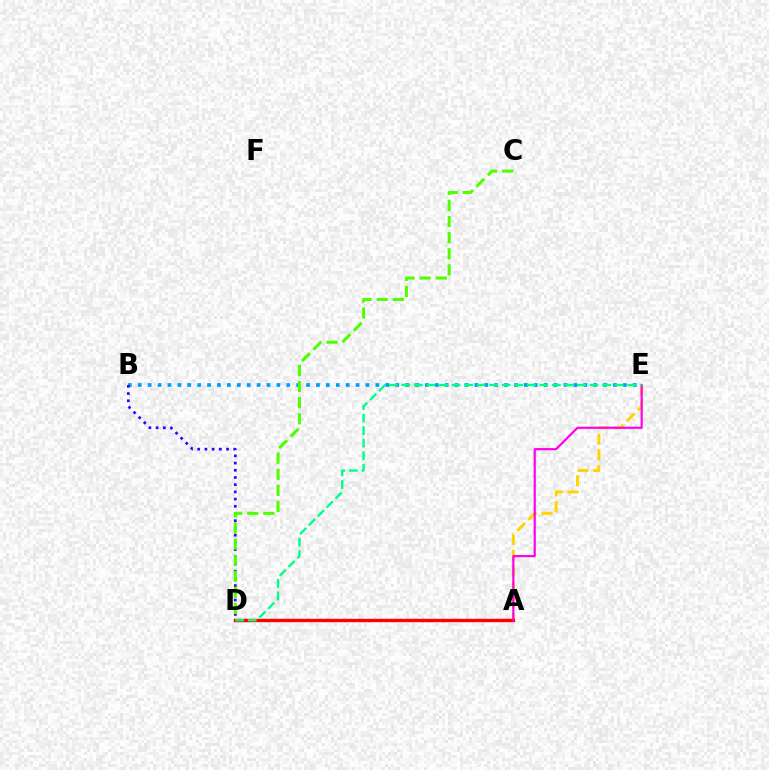{('A', 'E'): [{'color': '#ffd500', 'line_style': 'dashed', 'thickness': 2.14}, {'color': '#ff00ed', 'line_style': 'solid', 'thickness': 1.57}], ('B', 'E'): [{'color': '#009eff', 'line_style': 'dotted', 'thickness': 2.69}], ('B', 'D'): [{'color': '#3700ff', 'line_style': 'dotted', 'thickness': 1.96}], ('C', 'D'): [{'color': '#4fff00', 'line_style': 'dashed', 'thickness': 2.19}], ('A', 'D'): [{'color': '#ff0000', 'line_style': 'solid', 'thickness': 2.44}], ('D', 'E'): [{'color': '#00ff86', 'line_style': 'dashed', 'thickness': 1.7}]}